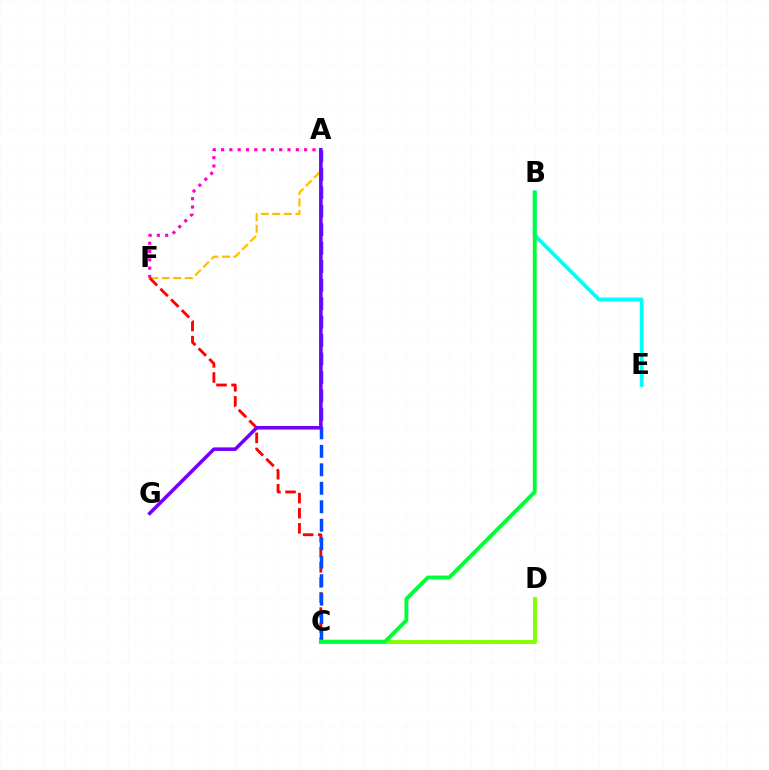{('A', 'F'): [{'color': '#ffbd00', 'line_style': 'dashed', 'thickness': 1.56}, {'color': '#ff00cf', 'line_style': 'dotted', 'thickness': 2.26}], ('C', 'F'): [{'color': '#ff0000', 'line_style': 'dashed', 'thickness': 2.05}], ('A', 'C'): [{'color': '#004bff', 'line_style': 'dashed', 'thickness': 2.51}], ('C', 'D'): [{'color': '#84ff00', 'line_style': 'solid', 'thickness': 2.82}], ('B', 'E'): [{'color': '#00fff6', 'line_style': 'solid', 'thickness': 2.73}], ('A', 'G'): [{'color': '#7200ff', 'line_style': 'solid', 'thickness': 2.55}], ('B', 'C'): [{'color': '#00ff39', 'line_style': 'solid', 'thickness': 2.8}]}